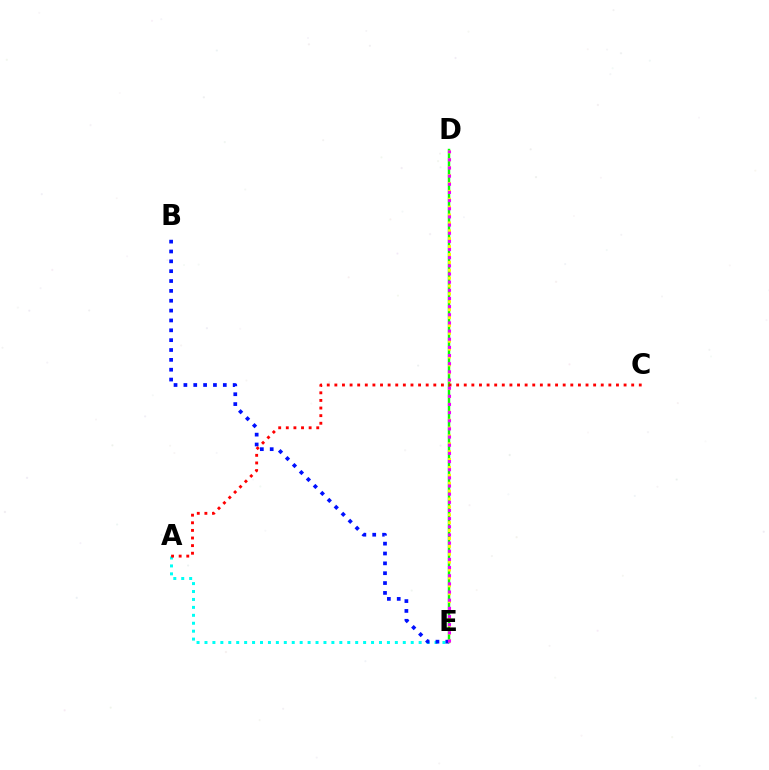{('D', 'E'): [{'color': '#08ff00', 'line_style': 'solid', 'thickness': 1.75}, {'color': '#fcf500', 'line_style': 'dotted', 'thickness': 2.14}, {'color': '#ee00ff', 'line_style': 'dotted', 'thickness': 2.22}], ('A', 'E'): [{'color': '#00fff6', 'line_style': 'dotted', 'thickness': 2.16}], ('B', 'E'): [{'color': '#0010ff', 'line_style': 'dotted', 'thickness': 2.68}], ('A', 'C'): [{'color': '#ff0000', 'line_style': 'dotted', 'thickness': 2.07}]}